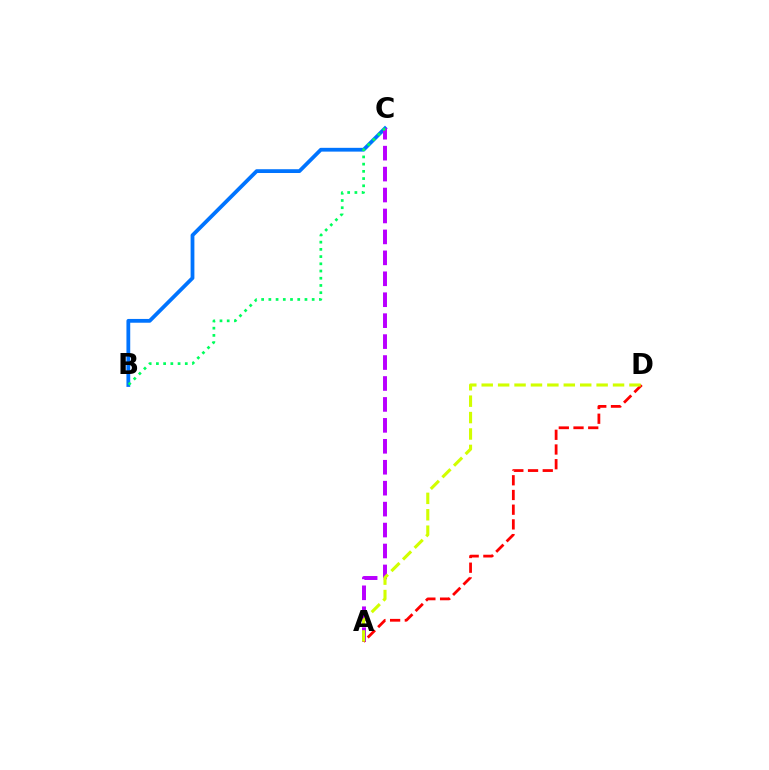{('B', 'C'): [{'color': '#0074ff', 'line_style': 'solid', 'thickness': 2.73}, {'color': '#00ff5c', 'line_style': 'dotted', 'thickness': 1.96}], ('A', 'C'): [{'color': '#b900ff', 'line_style': 'dashed', 'thickness': 2.84}], ('A', 'D'): [{'color': '#ff0000', 'line_style': 'dashed', 'thickness': 2.0}, {'color': '#d1ff00', 'line_style': 'dashed', 'thickness': 2.23}]}